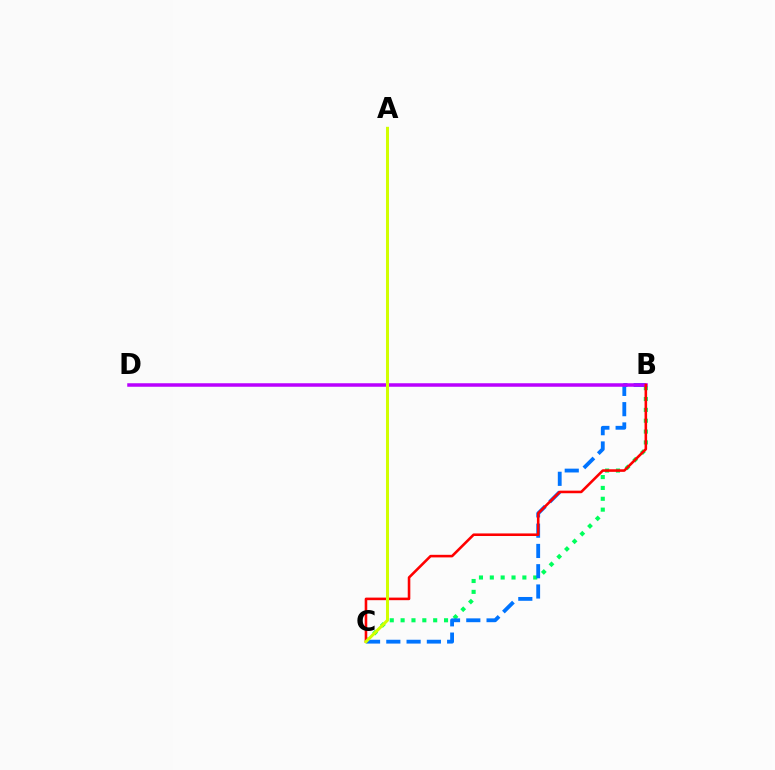{('B', 'C'): [{'color': '#00ff5c', 'line_style': 'dotted', 'thickness': 2.95}, {'color': '#0074ff', 'line_style': 'dashed', 'thickness': 2.75}, {'color': '#ff0000', 'line_style': 'solid', 'thickness': 1.86}], ('B', 'D'): [{'color': '#b900ff', 'line_style': 'solid', 'thickness': 2.52}], ('A', 'C'): [{'color': '#d1ff00', 'line_style': 'solid', 'thickness': 2.18}]}